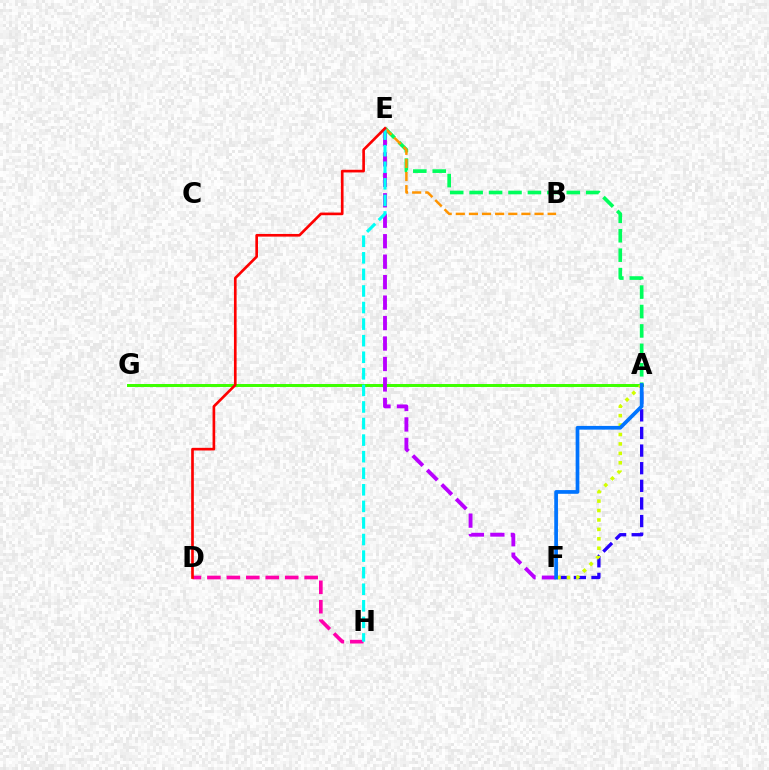{('A', 'G'): [{'color': '#3dff00', 'line_style': 'solid', 'thickness': 2.14}], ('A', 'F'): [{'color': '#2500ff', 'line_style': 'dashed', 'thickness': 2.39}, {'color': '#d1ff00', 'line_style': 'dotted', 'thickness': 2.56}, {'color': '#0074ff', 'line_style': 'solid', 'thickness': 2.68}], ('E', 'F'): [{'color': '#b900ff', 'line_style': 'dashed', 'thickness': 2.78}], ('D', 'H'): [{'color': '#ff00ac', 'line_style': 'dashed', 'thickness': 2.64}], ('A', 'E'): [{'color': '#00ff5c', 'line_style': 'dashed', 'thickness': 2.64}], ('B', 'E'): [{'color': '#ff9400', 'line_style': 'dashed', 'thickness': 1.78}], ('E', 'H'): [{'color': '#00fff6', 'line_style': 'dashed', 'thickness': 2.25}], ('D', 'E'): [{'color': '#ff0000', 'line_style': 'solid', 'thickness': 1.92}]}